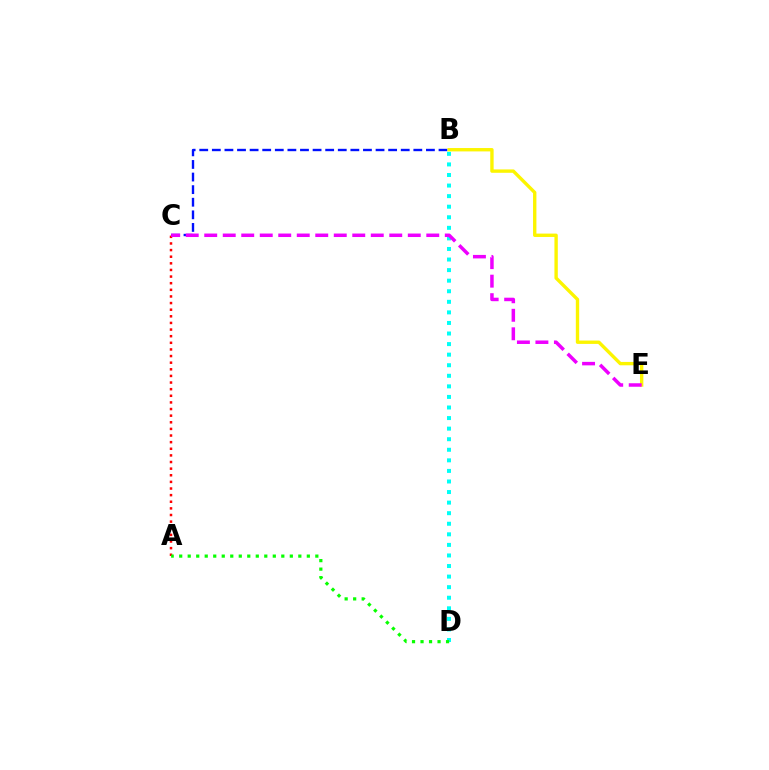{('A', 'C'): [{'color': '#ff0000', 'line_style': 'dotted', 'thickness': 1.8}], ('B', 'D'): [{'color': '#00fff6', 'line_style': 'dotted', 'thickness': 2.87}], ('B', 'C'): [{'color': '#0010ff', 'line_style': 'dashed', 'thickness': 1.71}], ('A', 'D'): [{'color': '#08ff00', 'line_style': 'dotted', 'thickness': 2.31}], ('B', 'E'): [{'color': '#fcf500', 'line_style': 'solid', 'thickness': 2.43}], ('C', 'E'): [{'color': '#ee00ff', 'line_style': 'dashed', 'thickness': 2.51}]}